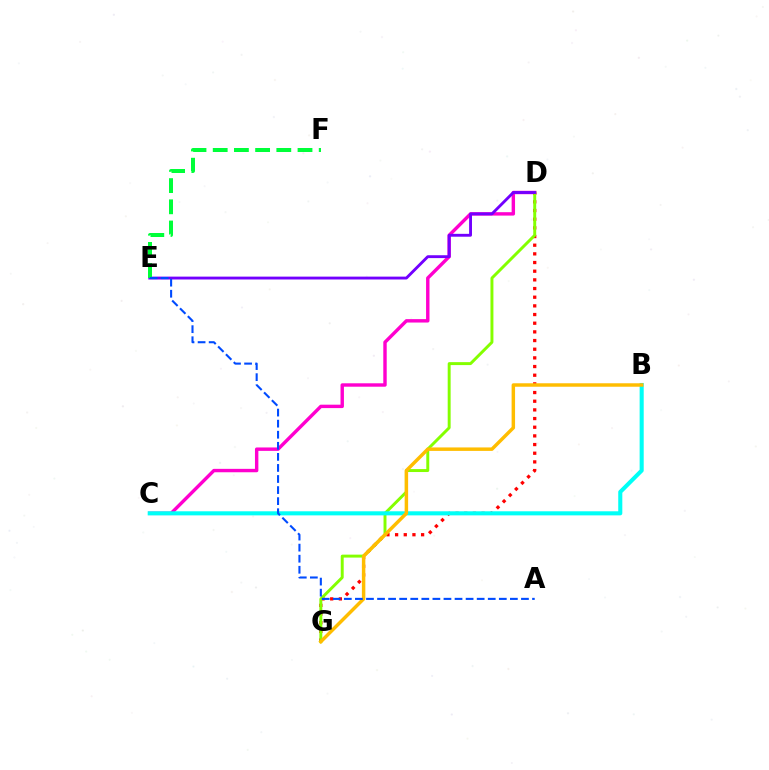{('C', 'D'): [{'color': '#ff00cf', 'line_style': 'solid', 'thickness': 2.46}], ('D', 'G'): [{'color': '#ff0000', 'line_style': 'dotted', 'thickness': 2.36}, {'color': '#84ff00', 'line_style': 'solid', 'thickness': 2.12}], ('D', 'E'): [{'color': '#7200ff', 'line_style': 'solid', 'thickness': 2.06}], ('E', 'F'): [{'color': '#00ff39', 'line_style': 'dashed', 'thickness': 2.88}], ('B', 'C'): [{'color': '#00fff6', 'line_style': 'solid', 'thickness': 2.94}], ('B', 'G'): [{'color': '#ffbd00', 'line_style': 'solid', 'thickness': 2.49}], ('A', 'E'): [{'color': '#004bff', 'line_style': 'dashed', 'thickness': 1.5}]}